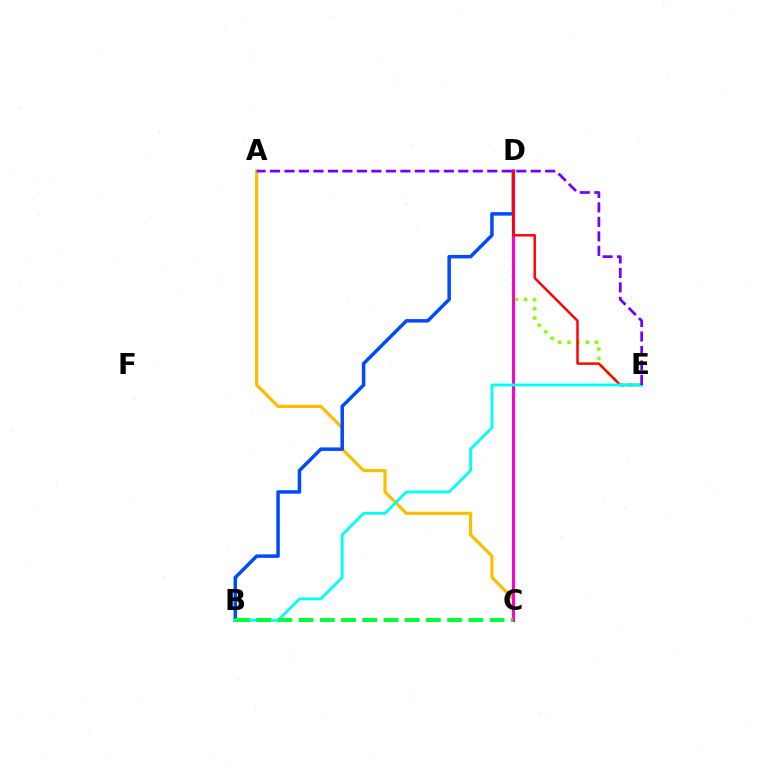{('A', 'C'): [{'color': '#ffbd00', 'line_style': 'solid', 'thickness': 2.3}], ('B', 'D'): [{'color': '#004bff', 'line_style': 'solid', 'thickness': 2.51}], ('D', 'E'): [{'color': '#84ff00', 'line_style': 'dotted', 'thickness': 2.5}, {'color': '#ff0000', 'line_style': 'solid', 'thickness': 1.76}], ('C', 'D'): [{'color': '#ff00cf', 'line_style': 'solid', 'thickness': 2.15}], ('B', 'E'): [{'color': '#00fff6', 'line_style': 'solid', 'thickness': 2.04}], ('A', 'E'): [{'color': '#7200ff', 'line_style': 'dashed', 'thickness': 1.97}], ('B', 'C'): [{'color': '#00ff39', 'line_style': 'dashed', 'thickness': 2.88}]}